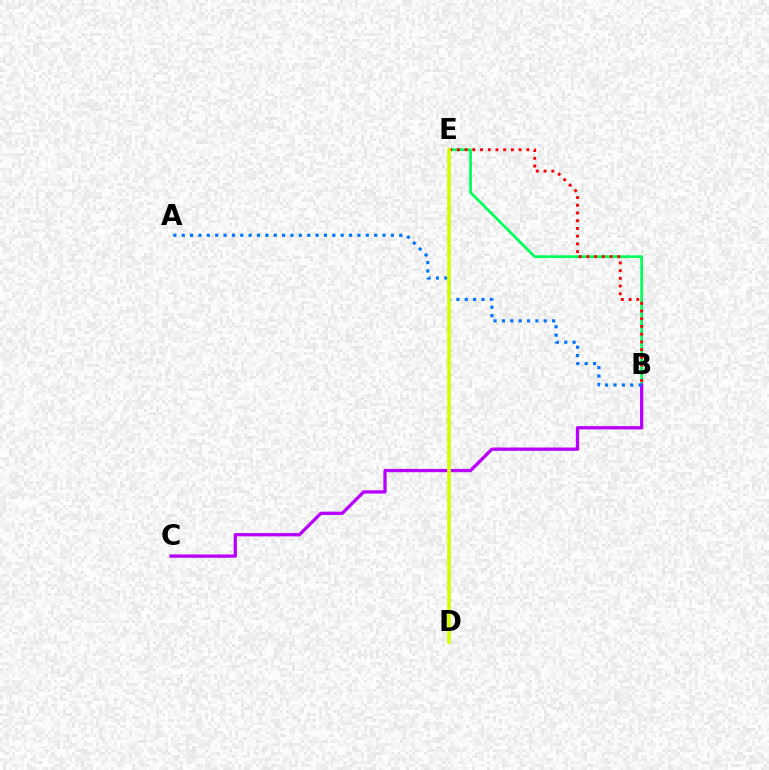{('B', 'E'): [{'color': '#00ff5c', 'line_style': 'solid', 'thickness': 1.99}, {'color': '#ff0000', 'line_style': 'dotted', 'thickness': 2.1}], ('B', 'C'): [{'color': '#b900ff', 'line_style': 'solid', 'thickness': 2.36}], ('A', 'B'): [{'color': '#0074ff', 'line_style': 'dotted', 'thickness': 2.27}], ('D', 'E'): [{'color': '#d1ff00', 'line_style': 'solid', 'thickness': 2.62}]}